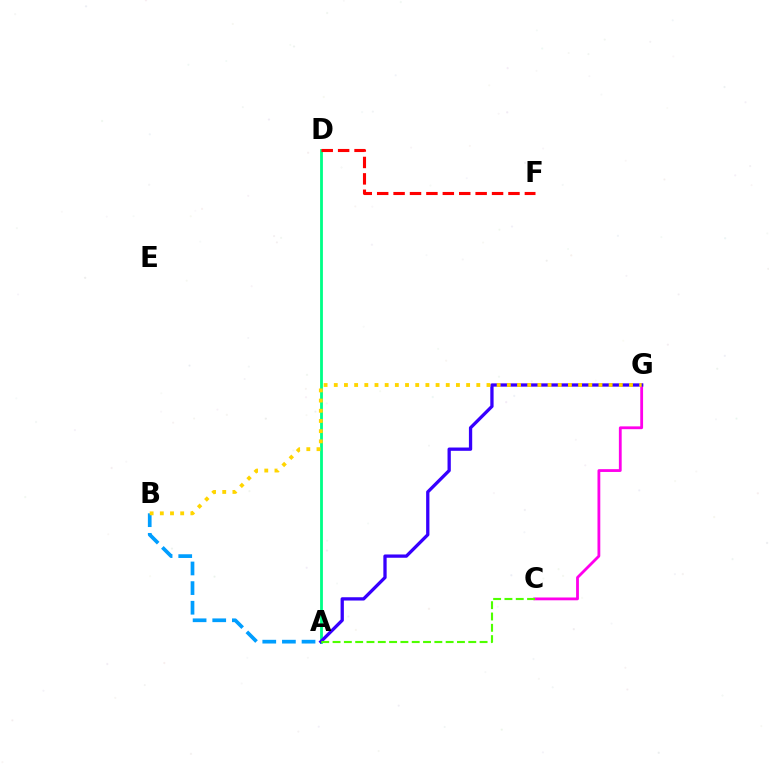{('A', 'D'): [{'color': '#00ff86', 'line_style': 'solid', 'thickness': 2.03}], ('C', 'G'): [{'color': '#ff00ed', 'line_style': 'solid', 'thickness': 2.02}], ('A', 'G'): [{'color': '#3700ff', 'line_style': 'solid', 'thickness': 2.37}], ('A', 'B'): [{'color': '#009eff', 'line_style': 'dashed', 'thickness': 2.67}], ('B', 'G'): [{'color': '#ffd500', 'line_style': 'dotted', 'thickness': 2.77}], ('D', 'F'): [{'color': '#ff0000', 'line_style': 'dashed', 'thickness': 2.23}], ('A', 'C'): [{'color': '#4fff00', 'line_style': 'dashed', 'thickness': 1.54}]}